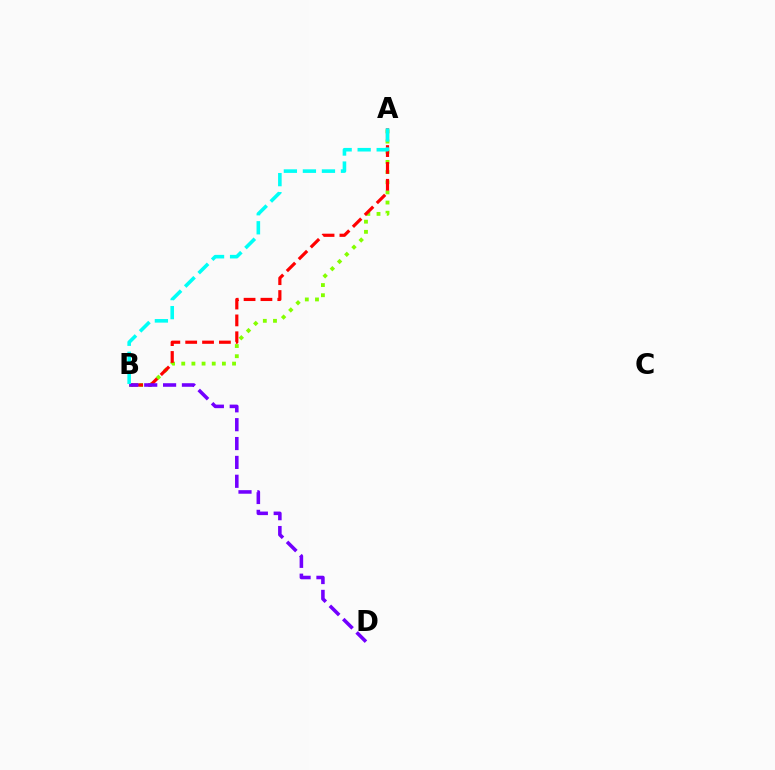{('A', 'B'): [{'color': '#84ff00', 'line_style': 'dotted', 'thickness': 2.76}, {'color': '#ff0000', 'line_style': 'dashed', 'thickness': 2.29}, {'color': '#00fff6', 'line_style': 'dashed', 'thickness': 2.59}], ('B', 'D'): [{'color': '#7200ff', 'line_style': 'dashed', 'thickness': 2.56}]}